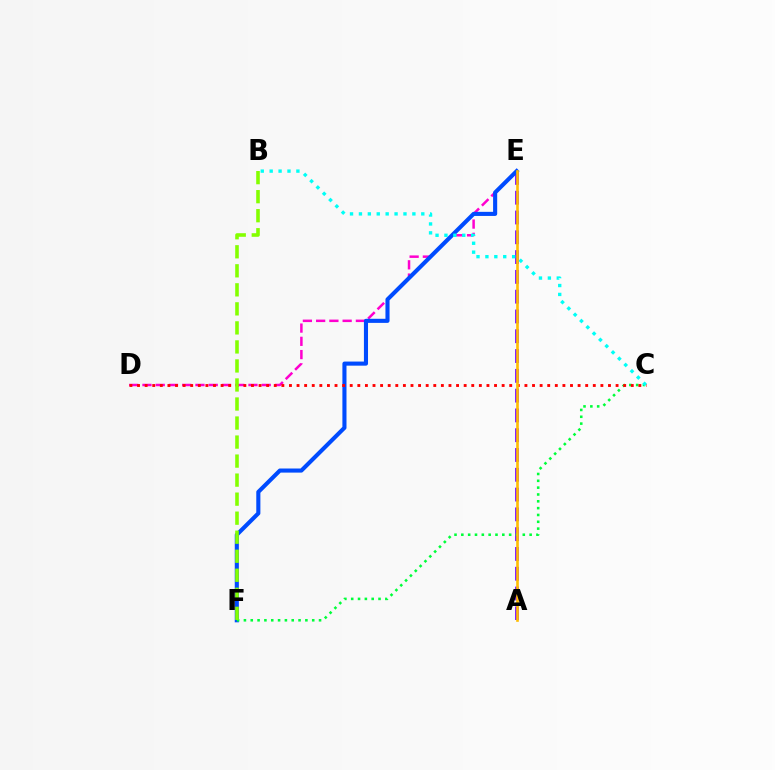{('A', 'E'): [{'color': '#7200ff', 'line_style': 'dashed', 'thickness': 2.69}, {'color': '#ffbd00', 'line_style': 'solid', 'thickness': 1.88}], ('D', 'E'): [{'color': '#ff00cf', 'line_style': 'dashed', 'thickness': 1.8}], ('E', 'F'): [{'color': '#004bff', 'line_style': 'solid', 'thickness': 2.95}], ('C', 'F'): [{'color': '#00ff39', 'line_style': 'dotted', 'thickness': 1.86}], ('B', 'C'): [{'color': '#00fff6', 'line_style': 'dotted', 'thickness': 2.42}], ('C', 'D'): [{'color': '#ff0000', 'line_style': 'dotted', 'thickness': 2.06}], ('B', 'F'): [{'color': '#84ff00', 'line_style': 'dashed', 'thickness': 2.58}]}